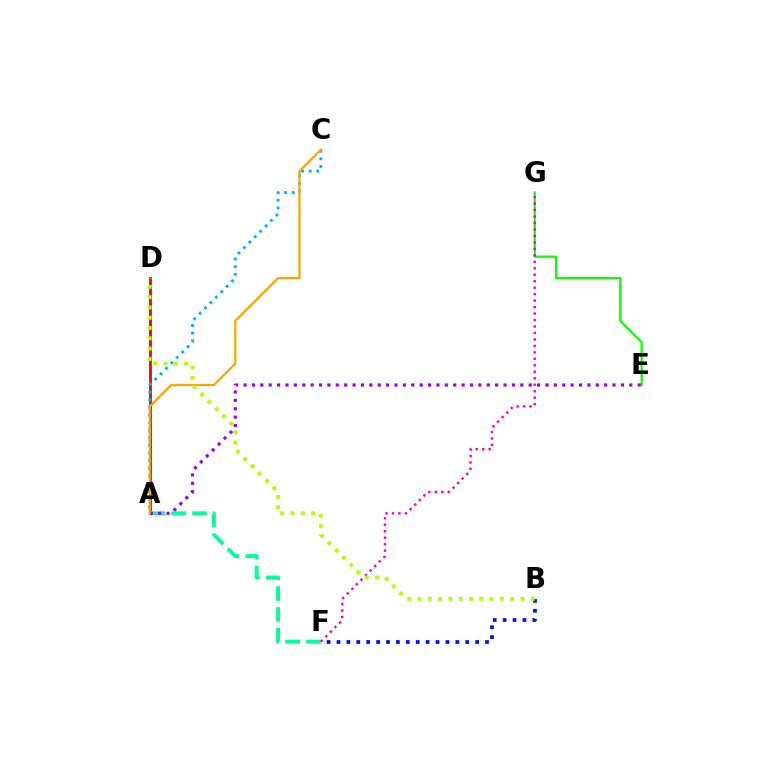{('A', 'D'): [{'color': '#ff0000', 'line_style': 'solid', 'thickness': 2.03}], ('E', 'G'): [{'color': '#08ff00', 'line_style': 'solid', 'thickness': 1.6}], ('B', 'F'): [{'color': '#0010ff', 'line_style': 'dotted', 'thickness': 2.69}], ('A', 'F'): [{'color': '#00ff9d', 'line_style': 'dashed', 'thickness': 2.84}], ('A', 'C'): [{'color': '#00b5ff', 'line_style': 'dotted', 'thickness': 2.08}, {'color': '#ffa500', 'line_style': 'solid', 'thickness': 1.62}], ('A', 'E'): [{'color': '#9b00ff', 'line_style': 'dotted', 'thickness': 2.28}], ('F', 'G'): [{'color': '#ff00bd', 'line_style': 'dotted', 'thickness': 1.76}], ('B', 'D'): [{'color': '#b3ff00', 'line_style': 'dotted', 'thickness': 2.8}]}